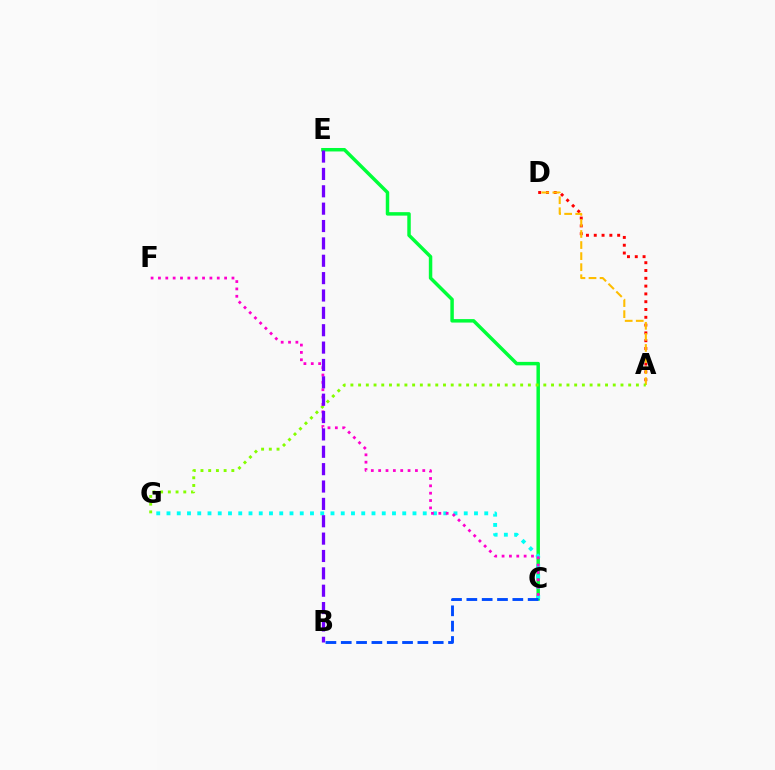{('C', 'E'): [{'color': '#00ff39', 'line_style': 'solid', 'thickness': 2.5}], ('A', 'D'): [{'color': '#ff0000', 'line_style': 'dotted', 'thickness': 2.12}, {'color': '#ffbd00', 'line_style': 'dashed', 'thickness': 1.5}], ('C', 'G'): [{'color': '#00fff6', 'line_style': 'dotted', 'thickness': 2.78}], ('A', 'G'): [{'color': '#84ff00', 'line_style': 'dotted', 'thickness': 2.1}], ('C', 'F'): [{'color': '#ff00cf', 'line_style': 'dotted', 'thickness': 2.0}], ('B', 'E'): [{'color': '#7200ff', 'line_style': 'dashed', 'thickness': 2.36}], ('B', 'C'): [{'color': '#004bff', 'line_style': 'dashed', 'thickness': 2.08}]}